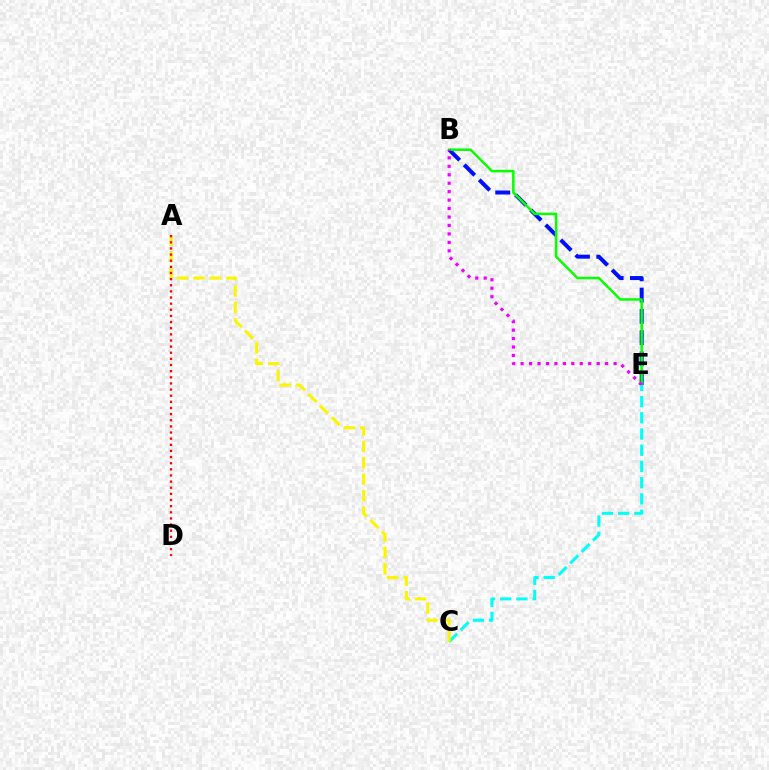{('B', 'E'): [{'color': '#0010ff', 'line_style': 'dashed', 'thickness': 2.89}, {'color': '#08ff00', 'line_style': 'solid', 'thickness': 1.8}, {'color': '#ee00ff', 'line_style': 'dotted', 'thickness': 2.3}], ('C', 'E'): [{'color': '#00fff6', 'line_style': 'dashed', 'thickness': 2.2}], ('A', 'C'): [{'color': '#fcf500', 'line_style': 'dashed', 'thickness': 2.23}], ('A', 'D'): [{'color': '#ff0000', 'line_style': 'dotted', 'thickness': 1.67}]}